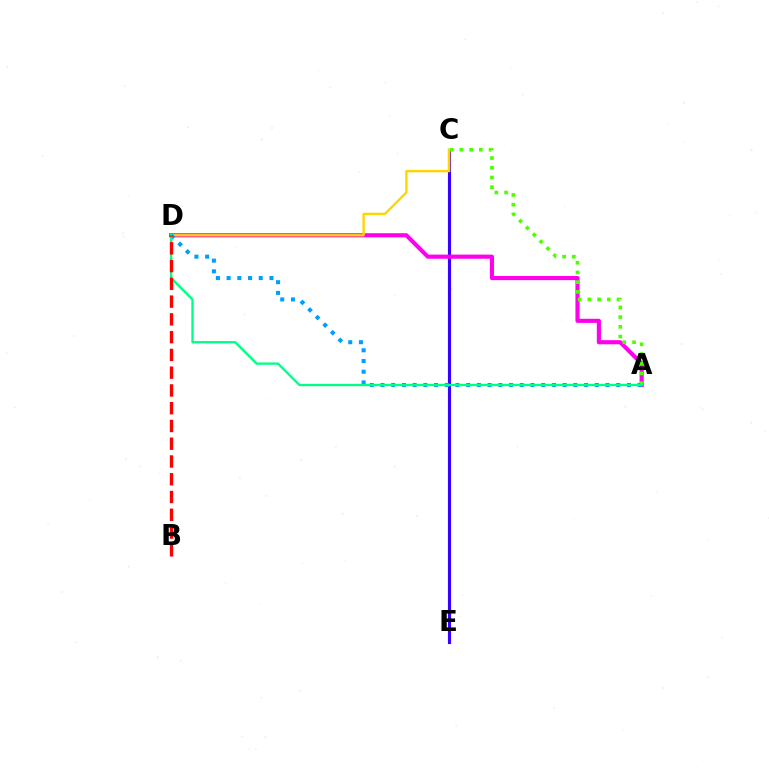{('C', 'E'): [{'color': '#3700ff', 'line_style': 'solid', 'thickness': 2.25}], ('A', 'D'): [{'color': '#ff00ed', 'line_style': 'solid', 'thickness': 2.98}, {'color': '#009eff', 'line_style': 'dotted', 'thickness': 2.91}, {'color': '#00ff86', 'line_style': 'solid', 'thickness': 1.67}], ('C', 'D'): [{'color': '#ffd500', 'line_style': 'solid', 'thickness': 1.7}], ('A', 'C'): [{'color': '#4fff00', 'line_style': 'dotted', 'thickness': 2.64}], ('B', 'D'): [{'color': '#ff0000', 'line_style': 'dashed', 'thickness': 2.41}]}